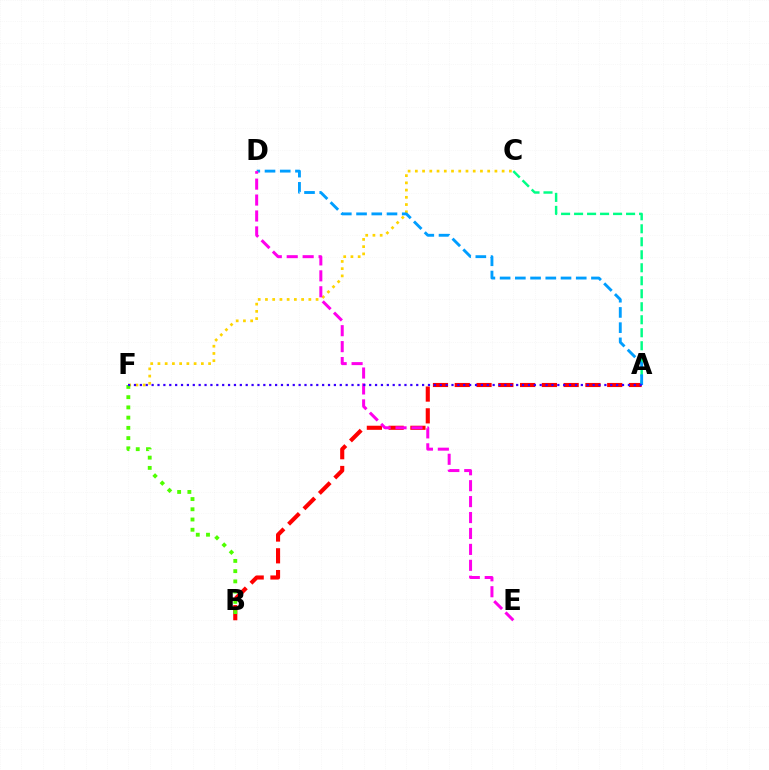{('A', 'C'): [{'color': '#00ff86', 'line_style': 'dashed', 'thickness': 1.77}], ('A', 'B'): [{'color': '#ff0000', 'line_style': 'dashed', 'thickness': 2.96}], ('C', 'F'): [{'color': '#ffd500', 'line_style': 'dotted', 'thickness': 1.97}], ('B', 'F'): [{'color': '#4fff00', 'line_style': 'dotted', 'thickness': 2.78}], ('A', 'D'): [{'color': '#009eff', 'line_style': 'dashed', 'thickness': 2.07}], ('D', 'E'): [{'color': '#ff00ed', 'line_style': 'dashed', 'thickness': 2.16}], ('A', 'F'): [{'color': '#3700ff', 'line_style': 'dotted', 'thickness': 1.6}]}